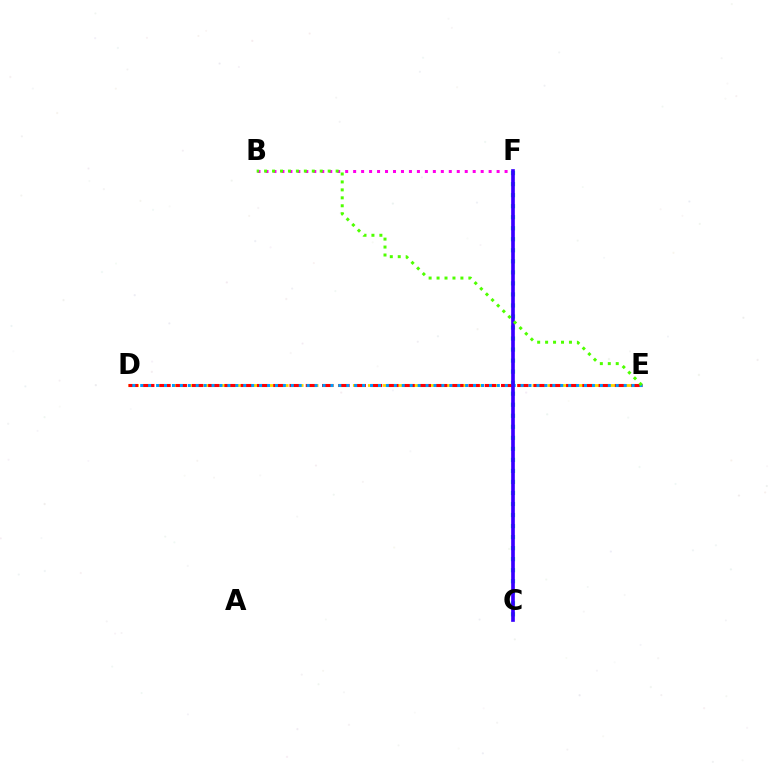{('D', 'E'): [{'color': '#ffd500', 'line_style': 'dashed', 'thickness': 2.03}, {'color': '#ff0000', 'line_style': 'dashed', 'thickness': 2.21}, {'color': '#009eff', 'line_style': 'dotted', 'thickness': 2.15}], ('B', 'F'): [{'color': '#ff00ed', 'line_style': 'dotted', 'thickness': 2.17}], ('C', 'F'): [{'color': '#00ff86', 'line_style': 'dotted', 'thickness': 3.0}, {'color': '#3700ff', 'line_style': 'solid', 'thickness': 2.64}], ('B', 'E'): [{'color': '#4fff00', 'line_style': 'dotted', 'thickness': 2.16}]}